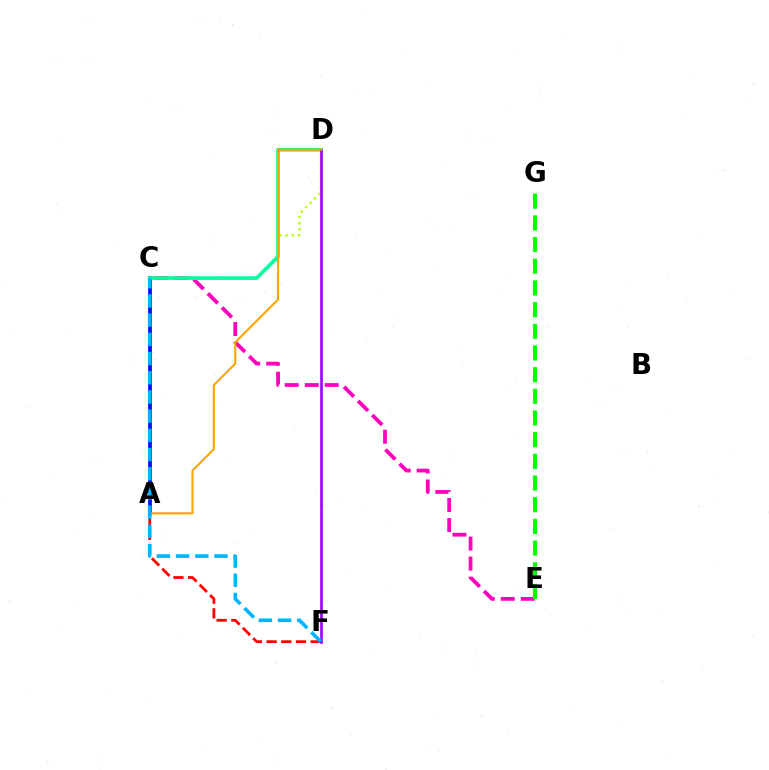{('C', 'E'): [{'color': '#ff00bd', 'line_style': 'dashed', 'thickness': 2.72}], ('A', 'F'): [{'color': '#ff0000', 'line_style': 'dashed', 'thickness': 2.0}], ('A', 'C'): [{'color': '#0010ff', 'line_style': 'solid', 'thickness': 2.72}], ('C', 'D'): [{'color': '#b3ff00', 'line_style': 'dotted', 'thickness': 1.7}, {'color': '#00ff9d', 'line_style': 'solid', 'thickness': 2.64}], ('E', 'G'): [{'color': '#08ff00', 'line_style': 'dashed', 'thickness': 2.94}], ('D', 'F'): [{'color': '#9b00ff', 'line_style': 'solid', 'thickness': 1.89}], ('A', 'D'): [{'color': '#ffa500', 'line_style': 'solid', 'thickness': 1.51}], ('C', 'F'): [{'color': '#00b5ff', 'line_style': 'dashed', 'thickness': 2.61}]}